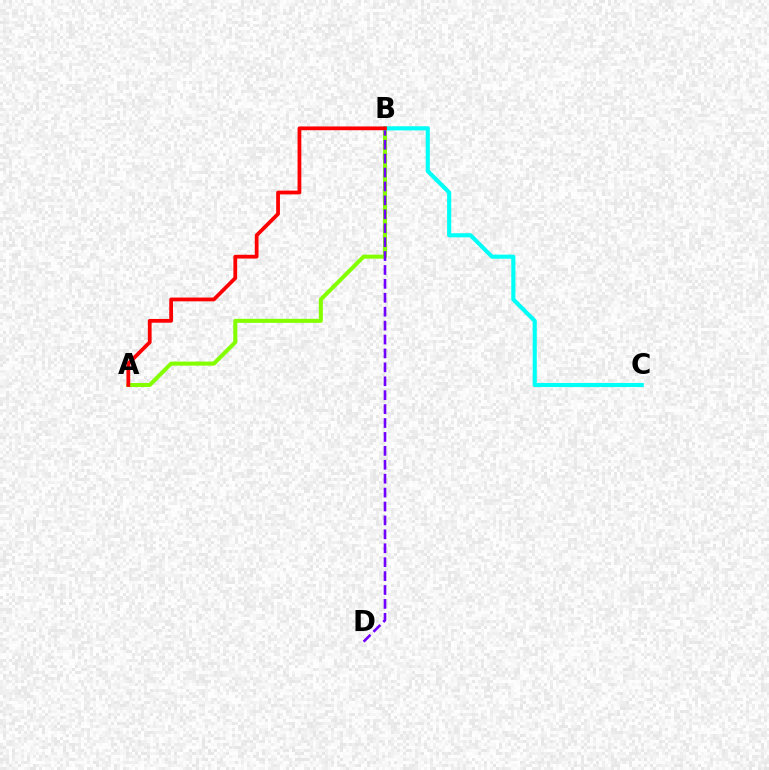{('A', 'B'): [{'color': '#84ff00', 'line_style': 'solid', 'thickness': 2.9}, {'color': '#ff0000', 'line_style': 'solid', 'thickness': 2.71}], ('B', 'D'): [{'color': '#7200ff', 'line_style': 'dashed', 'thickness': 1.89}], ('B', 'C'): [{'color': '#00fff6', 'line_style': 'solid', 'thickness': 2.96}]}